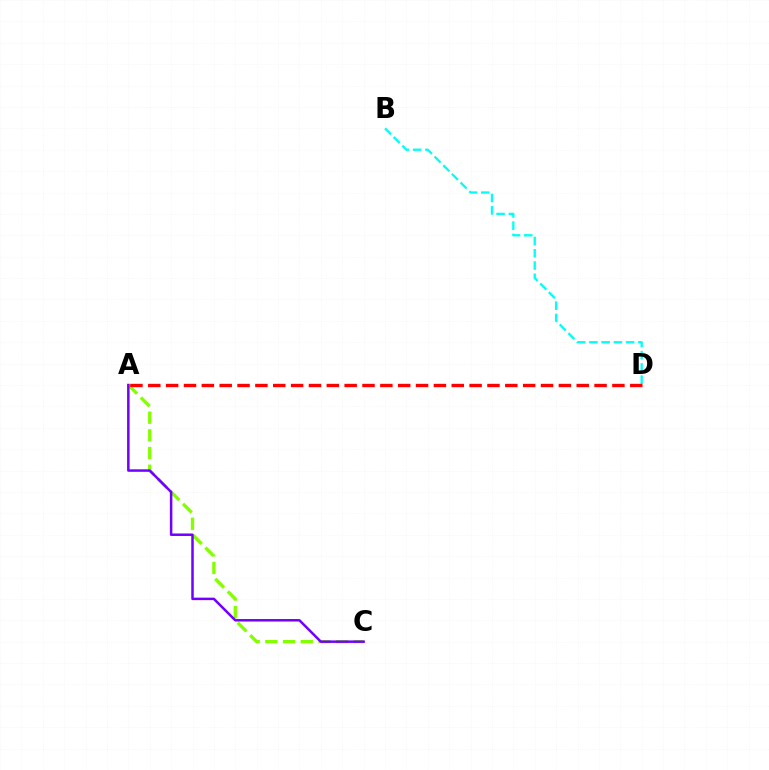{('A', 'C'): [{'color': '#84ff00', 'line_style': 'dashed', 'thickness': 2.4}, {'color': '#7200ff', 'line_style': 'solid', 'thickness': 1.8}], ('B', 'D'): [{'color': '#00fff6', 'line_style': 'dashed', 'thickness': 1.66}], ('A', 'D'): [{'color': '#ff0000', 'line_style': 'dashed', 'thickness': 2.43}]}